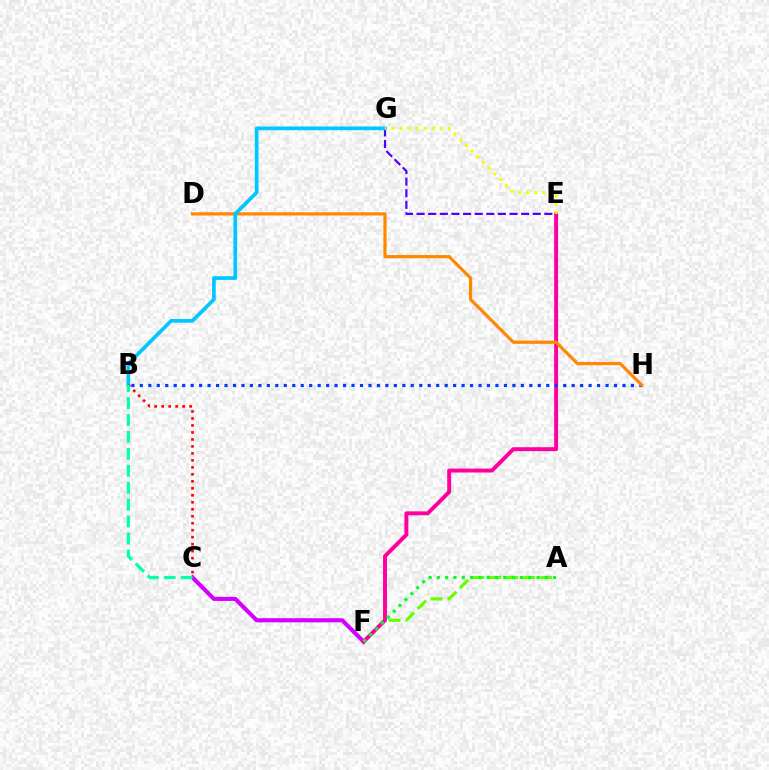{('A', 'F'): [{'color': '#66ff00', 'line_style': 'dashed', 'thickness': 2.3}, {'color': '#00ff27', 'line_style': 'dotted', 'thickness': 2.26}], ('C', 'F'): [{'color': '#d600ff', 'line_style': 'solid', 'thickness': 2.97}], ('E', 'G'): [{'color': '#4f00ff', 'line_style': 'dashed', 'thickness': 1.58}, {'color': '#eeff00', 'line_style': 'dotted', 'thickness': 2.19}], ('E', 'F'): [{'color': '#ff00a0', 'line_style': 'solid', 'thickness': 2.84}], ('B', 'H'): [{'color': '#003fff', 'line_style': 'dotted', 'thickness': 2.3}], ('D', 'H'): [{'color': '#ff8800', 'line_style': 'solid', 'thickness': 2.31}], ('B', 'G'): [{'color': '#00c7ff', 'line_style': 'solid', 'thickness': 2.66}], ('B', 'C'): [{'color': '#ff0000', 'line_style': 'dotted', 'thickness': 1.9}, {'color': '#00ffaf', 'line_style': 'dashed', 'thickness': 2.3}]}